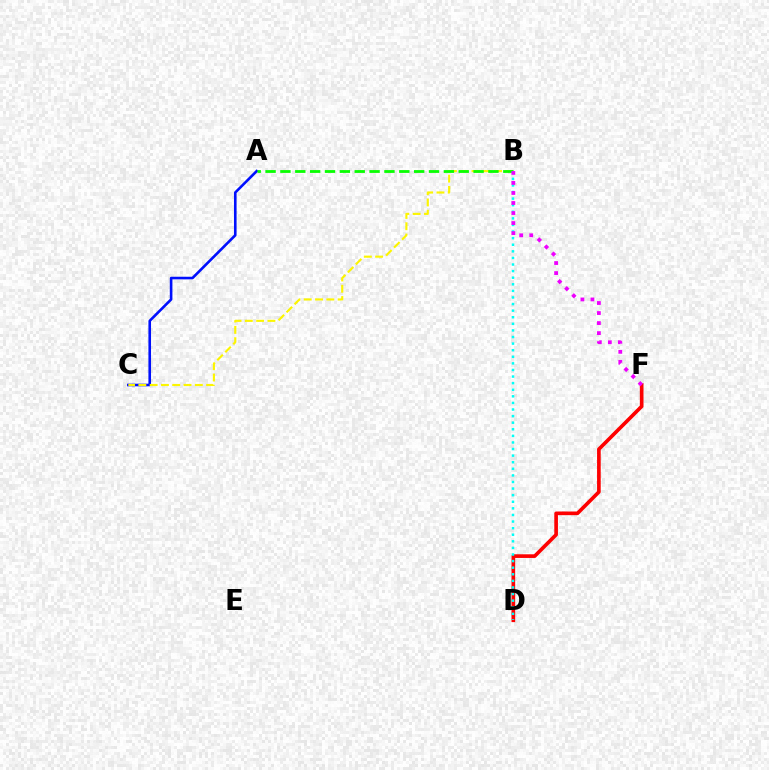{('A', 'C'): [{'color': '#0010ff', 'line_style': 'solid', 'thickness': 1.88}], ('D', 'F'): [{'color': '#ff0000', 'line_style': 'solid', 'thickness': 2.63}], ('B', 'C'): [{'color': '#fcf500', 'line_style': 'dashed', 'thickness': 1.53}], ('A', 'B'): [{'color': '#08ff00', 'line_style': 'dashed', 'thickness': 2.02}], ('B', 'D'): [{'color': '#00fff6', 'line_style': 'dotted', 'thickness': 1.79}], ('B', 'F'): [{'color': '#ee00ff', 'line_style': 'dotted', 'thickness': 2.73}]}